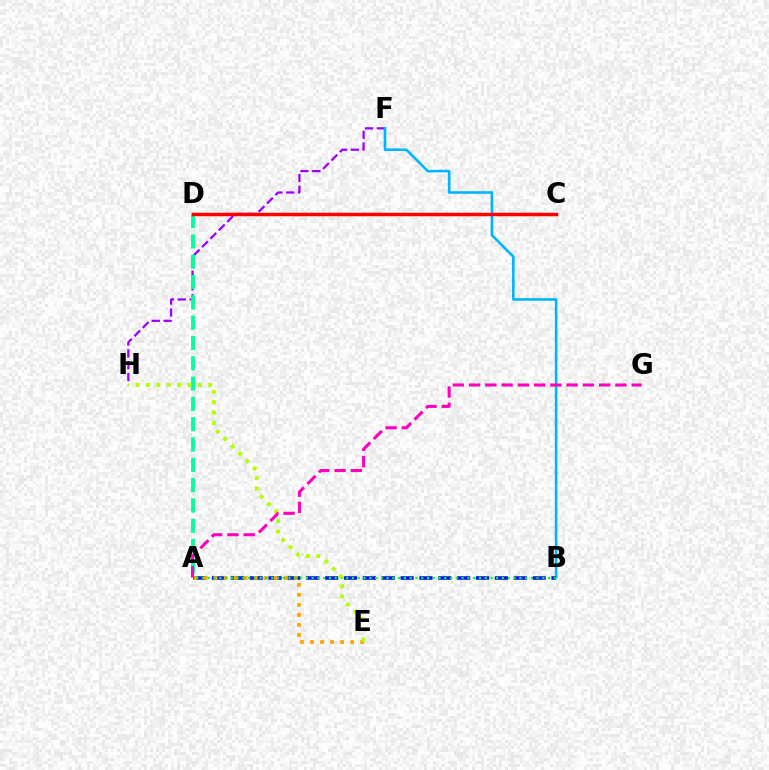{('F', 'H'): [{'color': '#9b00ff', 'line_style': 'dashed', 'thickness': 1.61}], ('B', 'F'): [{'color': '#00b5ff', 'line_style': 'solid', 'thickness': 1.88}], ('A', 'D'): [{'color': '#00ff9d', 'line_style': 'dashed', 'thickness': 2.76}], ('A', 'B'): [{'color': '#0010ff', 'line_style': 'dashed', 'thickness': 2.56}, {'color': '#08ff00', 'line_style': 'dotted', 'thickness': 1.57}], ('A', 'E'): [{'color': '#ffa500', 'line_style': 'dotted', 'thickness': 2.72}], ('C', 'D'): [{'color': '#ff0000', 'line_style': 'solid', 'thickness': 2.52}], ('E', 'H'): [{'color': '#b3ff00', 'line_style': 'dotted', 'thickness': 2.83}], ('A', 'G'): [{'color': '#ff00bd', 'line_style': 'dashed', 'thickness': 2.21}]}